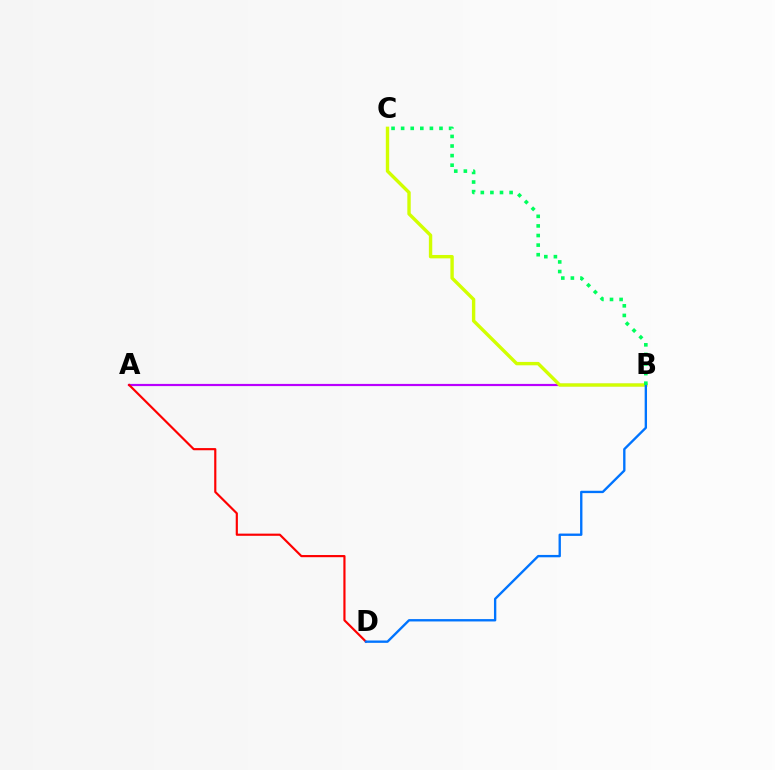{('A', 'B'): [{'color': '#b900ff', 'line_style': 'solid', 'thickness': 1.58}], ('B', 'C'): [{'color': '#d1ff00', 'line_style': 'solid', 'thickness': 2.44}, {'color': '#00ff5c', 'line_style': 'dotted', 'thickness': 2.61}], ('A', 'D'): [{'color': '#ff0000', 'line_style': 'solid', 'thickness': 1.56}], ('B', 'D'): [{'color': '#0074ff', 'line_style': 'solid', 'thickness': 1.7}]}